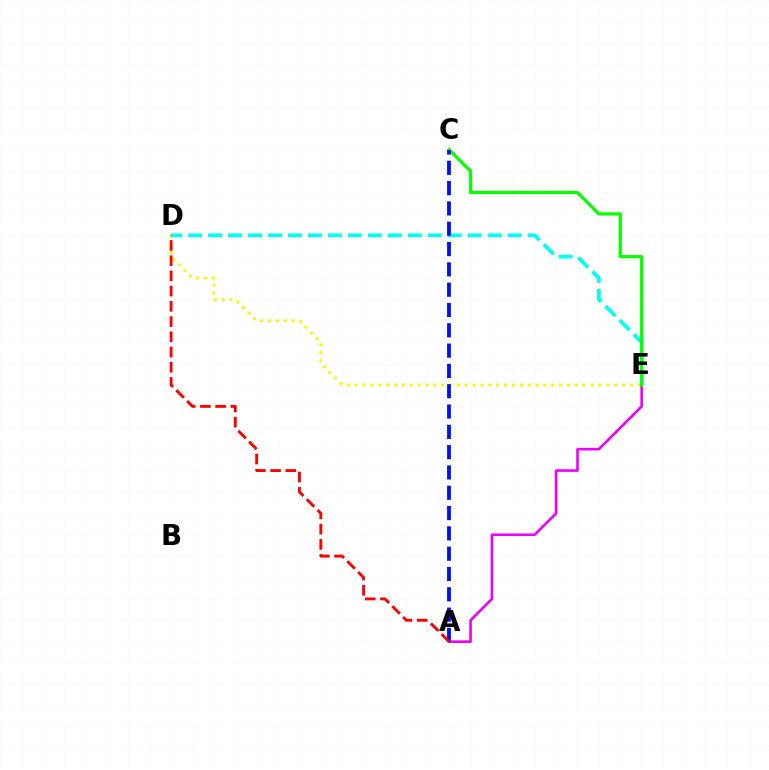{('D', 'E'): [{'color': '#fcf500', 'line_style': 'dotted', 'thickness': 2.14}, {'color': '#00fff6', 'line_style': 'dashed', 'thickness': 2.71}], ('A', 'E'): [{'color': '#ee00ff', 'line_style': 'solid', 'thickness': 1.88}], ('C', 'E'): [{'color': '#08ff00', 'line_style': 'solid', 'thickness': 2.32}], ('A', 'C'): [{'color': '#0010ff', 'line_style': 'dashed', 'thickness': 2.76}], ('A', 'D'): [{'color': '#ff0000', 'line_style': 'dashed', 'thickness': 2.07}]}